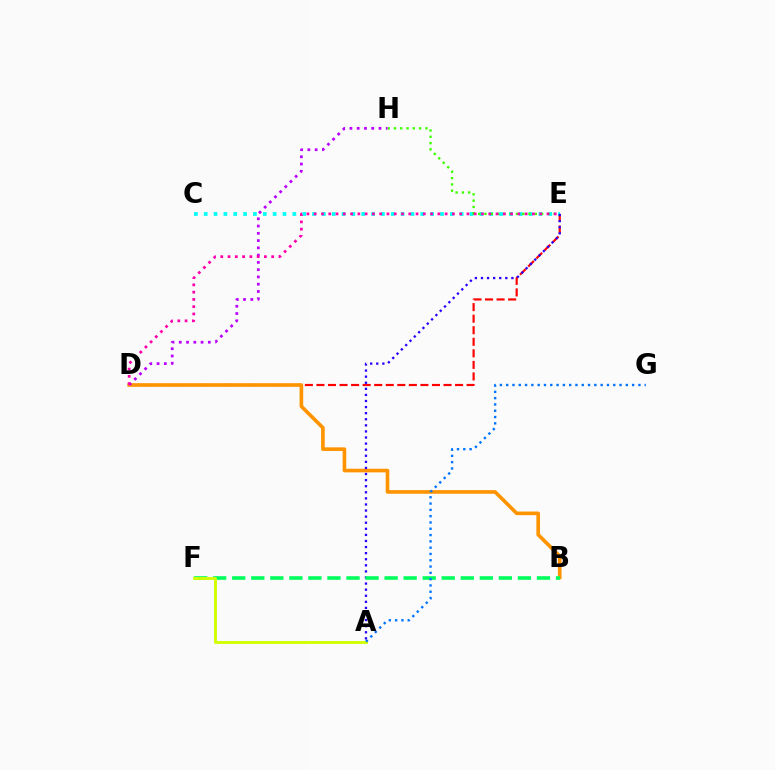{('D', 'E'): [{'color': '#ff0000', 'line_style': 'dashed', 'thickness': 1.57}, {'color': '#ff00ac', 'line_style': 'dotted', 'thickness': 1.98}], ('B', 'D'): [{'color': '#ff9400', 'line_style': 'solid', 'thickness': 2.62}], ('C', 'E'): [{'color': '#00fff6', 'line_style': 'dotted', 'thickness': 2.67}], ('A', 'E'): [{'color': '#2500ff', 'line_style': 'dotted', 'thickness': 1.65}], ('E', 'H'): [{'color': '#3dff00', 'line_style': 'dotted', 'thickness': 1.71}], ('B', 'F'): [{'color': '#00ff5c', 'line_style': 'dashed', 'thickness': 2.59}], ('D', 'H'): [{'color': '#b900ff', 'line_style': 'dotted', 'thickness': 1.97}], ('A', 'F'): [{'color': '#d1ff00', 'line_style': 'solid', 'thickness': 2.08}], ('A', 'G'): [{'color': '#0074ff', 'line_style': 'dotted', 'thickness': 1.71}]}